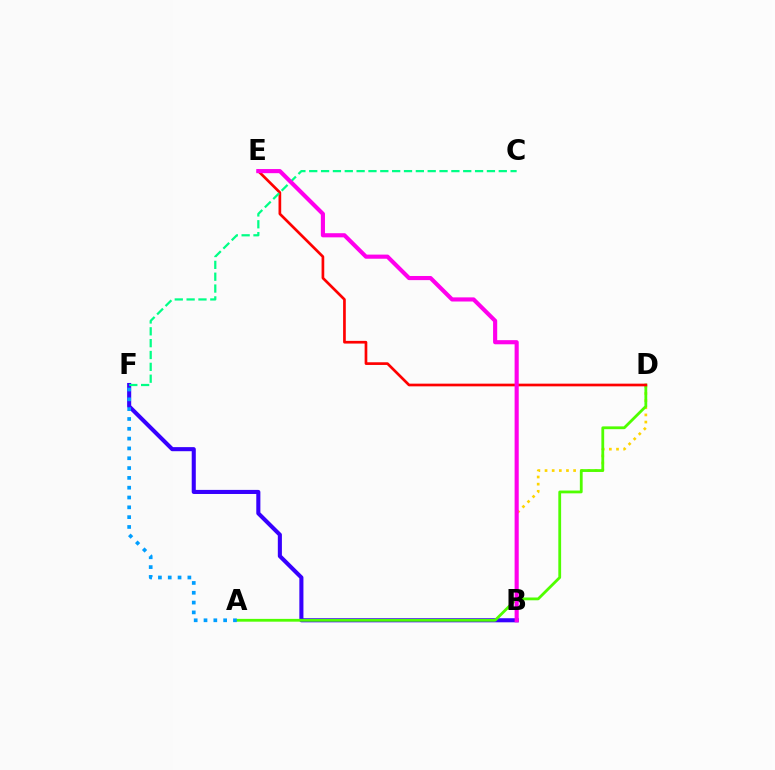{('B', 'D'): [{'color': '#ffd500', 'line_style': 'dotted', 'thickness': 1.94}], ('B', 'F'): [{'color': '#3700ff', 'line_style': 'solid', 'thickness': 2.94}], ('A', 'D'): [{'color': '#4fff00', 'line_style': 'solid', 'thickness': 2.01}], ('A', 'F'): [{'color': '#009eff', 'line_style': 'dotted', 'thickness': 2.67}], ('D', 'E'): [{'color': '#ff0000', 'line_style': 'solid', 'thickness': 1.93}], ('C', 'F'): [{'color': '#00ff86', 'line_style': 'dashed', 'thickness': 1.61}], ('B', 'E'): [{'color': '#ff00ed', 'line_style': 'solid', 'thickness': 2.97}]}